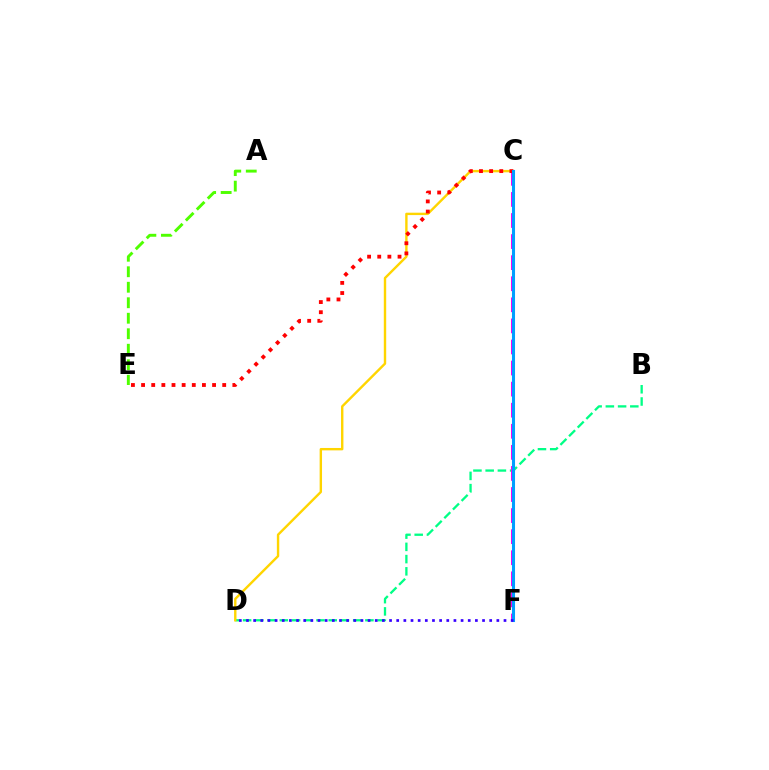{('B', 'D'): [{'color': '#00ff86', 'line_style': 'dashed', 'thickness': 1.66}], ('C', 'F'): [{'color': '#ff00ed', 'line_style': 'dashed', 'thickness': 2.86}, {'color': '#009eff', 'line_style': 'solid', 'thickness': 2.2}], ('C', 'D'): [{'color': '#ffd500', 'line_style': 'solid', 'thickness': 1.73}], ('A', 'E'): [{'color': '#4fff00', 'line_style': 'dashed', 'thickness': 2.11}], ('C', 'E'): [{'color': '#ff0000', 'line_style': 'dotted', 'thickness': 2.76}], ('D', 'F'): [{'color': '#3700ff', 'line_style': 'dotted', 'thickness': 1.94}]}